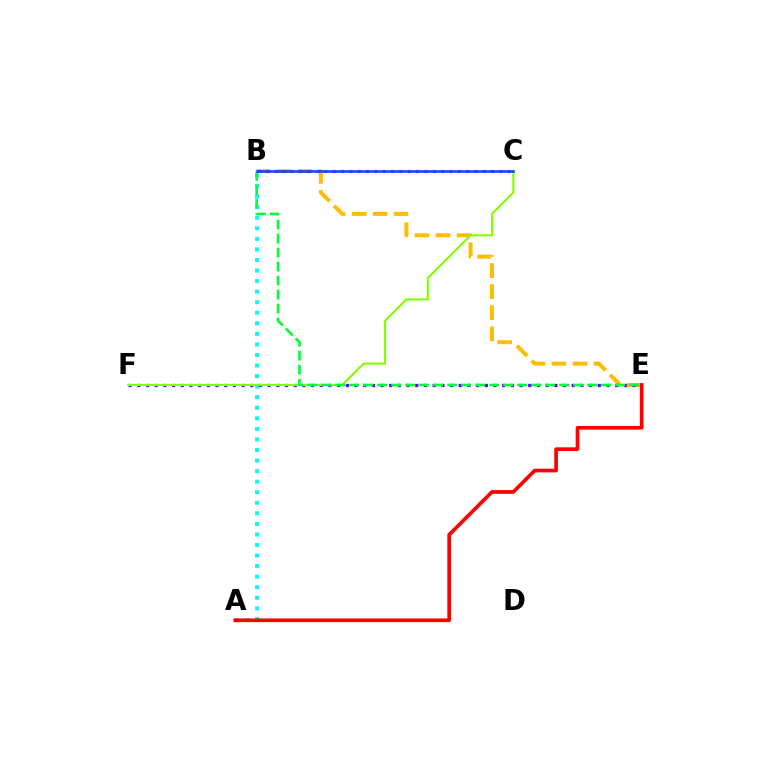{('B', 'E'): [{'color': '#ffbd00', 'line_style': 'dashed', 'thickness': 2.86}, {'color': '#00ff39', 'line_style': 'dashed', 'thickness': 1.9}], ('E', 'F'): [{'color': '#7200ff', 'line_style': 'dotted', 'thickness': 2.36}], ('A', 'B'): [{'color': '#00fff6', 'line_style': 'dotted', 'thickness': 2.87}], ('A', 'E'): [{'color': '#ff0000', 'line_style': 'solid', 'thickness': 2.65}], ('C', 'F'): [{'color': '#84ff00', 'line_style': 'solid', 'thickness': 1.54}], ('B', 'C'): [{'color': '#ff00cf', 'line_style': 'dotted', 'thickness': 2.27}, {'color': '#004bff', 'line_style': 'solid', 'thickness': 1.86}]}